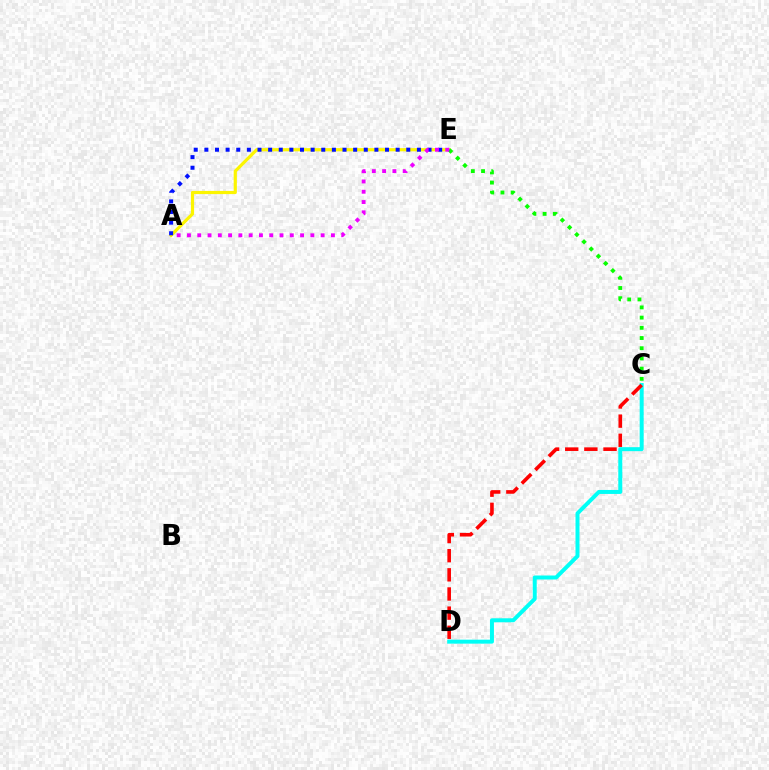{('A', 'E'): [{'color': '#fcf500', 'line_style': 'solid', 'thickness': 2.3}, {'color': '#0010ff', 'line_style': 'dotted', 'thickness': 2.89}, {'color': '#ee00ff', 'line_style': 'dotted', 'thickness': 2.79}], ('C', 'D'): [{'color': '#00fff6', 'line_style': 'solid', 'thickness': 2.87}, {'color': '#ff0000', 'line_style': 'dashed', 'thickness': 2.6}], ('C', 'E'): [{'color': '#08ff00', 'line_style': 'dotted', 'thickness': 2.77}]}